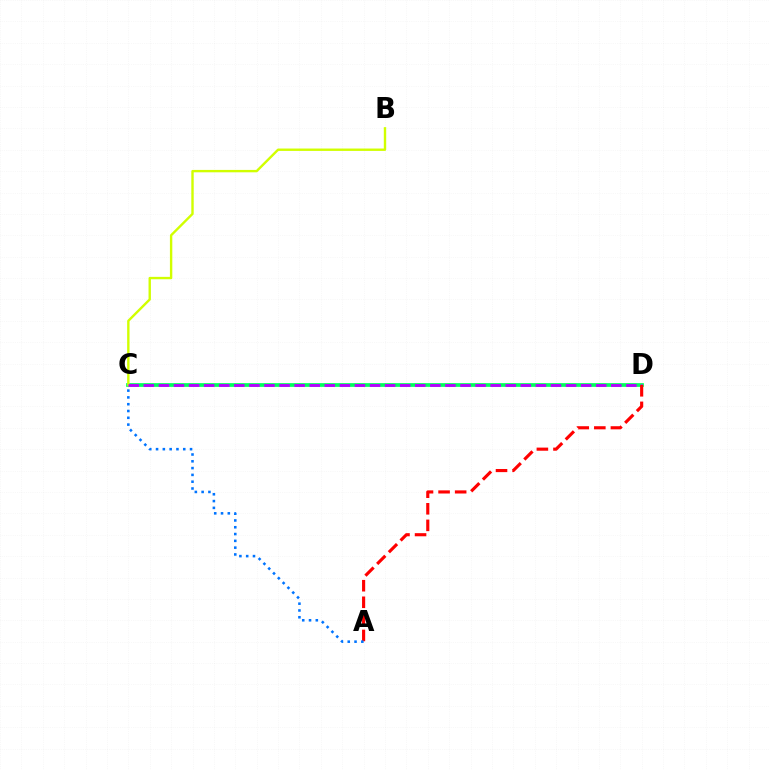{('C', 'D'): [{'color': '#00ff5c', 'line_style': 'solid', 'thickness': 2.68}, {'color': '#b900ff', 'line_style': 'dashed', 'thickness': 2.05}], ('B', 'C'): [{'color': '#d1ff00', 'line_style': 'solid', 'thickness': 1.72}], ('A', 'D'): [{'color': '#ff0000', 'line_style': 'dashed', 'thickness': 2.25}], ('A', 'C'): [{'color': '#0074ff', 'line_style': 'dotted', 'thickness': 1.85}]}